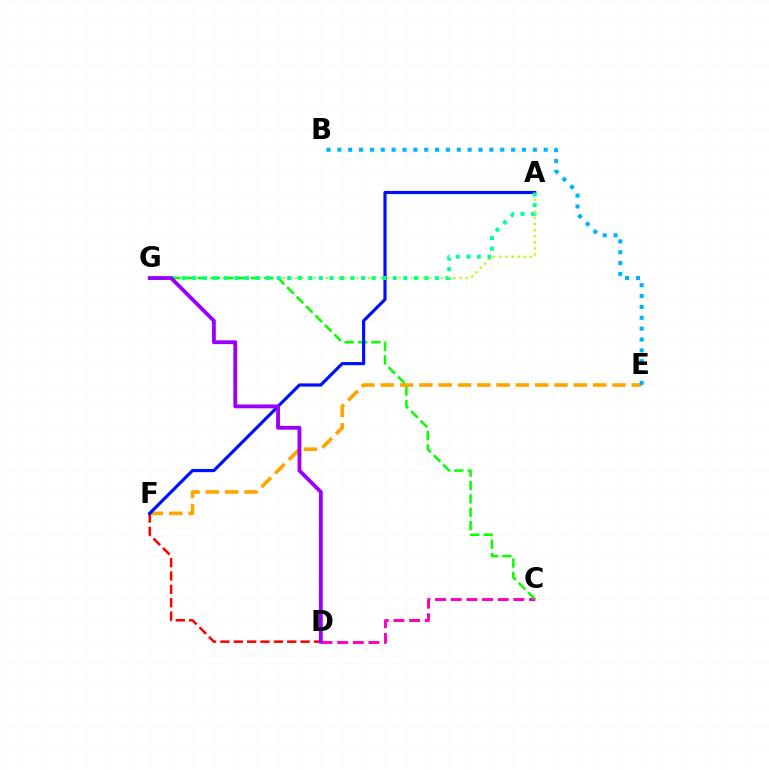{('E', 'F'): [{'color': '#ffa500', 'line_style': 'dashed', 'thickness': 2.62}], ('D', 'F'): [{'color': '#ff0000', 'line_style': 'dashed', 'thickness': 1.82}], ('B', 'E'): [{'color': '#00b5ff', 'line_style': 'dotted', 'thickness': 2.95}], ('C', 'D'): [{'color': '#ff00bd', 'line_style': 'dashed', 'thickness': 2.13}], ('A', 'G'): [{'color': '#b3ff00', 'line_style': 'dotted', 'thickness': 1.65}, {'color': '#00ff9d', 'line_style': 'dotted', 'thickness': 2.87}], ('C', 'G'): [{'color': '#08ff00', 'line_style': 'dashed', 'thickness': 1.81}], ('A', 'F'): [{'color': '#0010ff', 'line_style': 'solid', 'thickness': 2.28}], ('D', 'G'): [{'color': '#9b00ff', 'line_style': 'solid', 'thickness': 2.77}]}